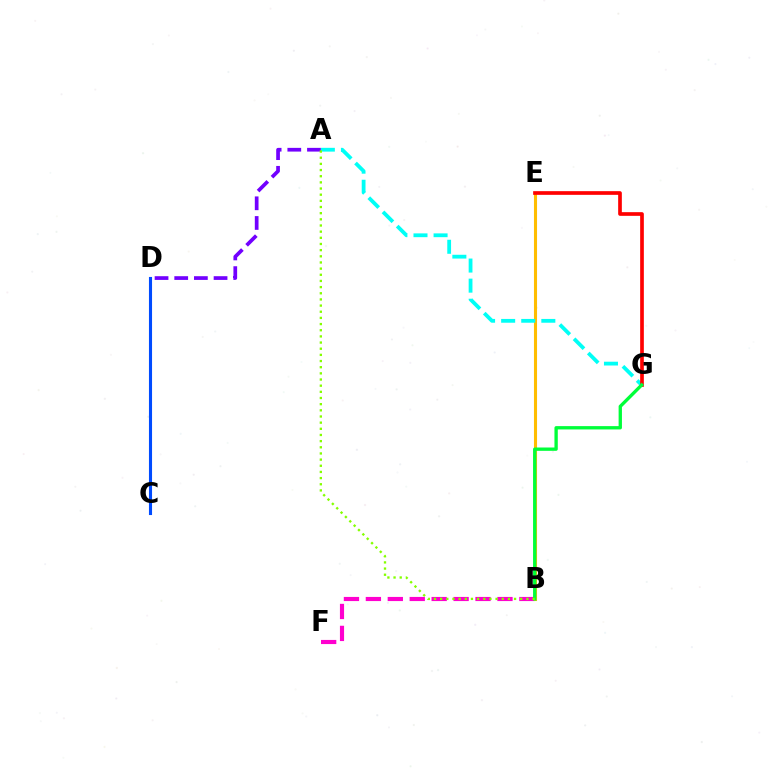{('B', 'F'): [{'color': '#ff00cf', 'line_style': 'dashed', 'thickness': 2.98}], ('B', 'E'): [{'color': '#ffbd00', 'line_style': 'solid', 'thickness': 2.22}], ('A', 'G'): [{'color': '#00fff6', 'line_style': 'dashed', 'thickness': 2.73}], ('E', 'G'): [{'color': '#ff0000', 'line_style': 'solid', 'thickness': 2.65}], ('A', 'D'): [{'color': '#7200ff', 'line_style': 'dashed', 'thickness': 2.67}], ('B', 'G'): [{'color': '#00ff39', 'line_style': 'solid', 'thickness': 2.4}], ('C', 'D'): [{'color': '#004bff', 'line_style': 'solid', 'thickness': 2.23}], ('A', 'B'): [{'color': '#84ff00', 'line_style': 'dotted', 'thickness': 1.67}]}